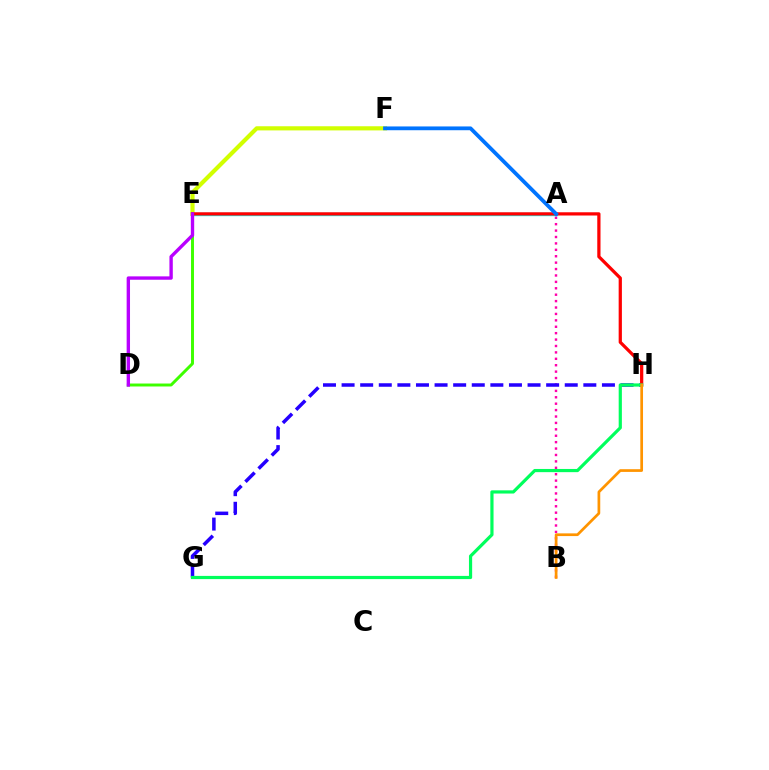{('A', 'B'): [{'color': '#ff00ac', 'line_style': 'dotted', 'thickness': 1.74}], ('A', 'E'): [{'color': '#00fff6', 'line_style': 'solid', 'thickness': 2.42}], ('D', 'E'): [{'color': '#3dff00', 'line_style': 'solid', 'thickness': 2.13}, {'color': '#b900ff', 'line_style': 'solid', 'thickness': 2.42}], ('E', 'F'): [{'color': '#d1ff00', 'line_style': 'solid', 'thickness': 2.99}], ('G', 'H'): [{'color': '#2500ff', 'line_style': 'dashed', 'thickness': 2.53}, {'color': '#00ff5c', 'line_style': 'solid', 'thickness': 2.3}], ('E', 'H'): [{'color': '#ff0000', 'line_style': 'solid', 'thickness': 2.33}], ('A', 'F'): [{'color': '#0074ff', 'line_style': 'solid', 'thickness': 2.73}], ('B', 'H'): [{'color': '#ff9400', 'line_style': 'solid', 'thickness': 1.95}]}